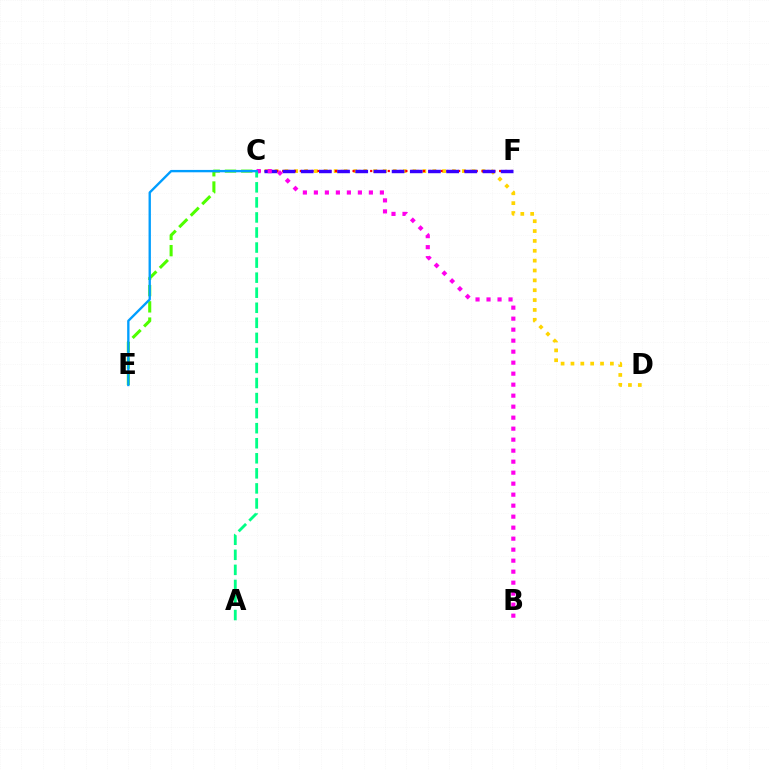{('C', 'E'): [{'color': '#4fff00', 'line_style': 'dashed', 'thickness': 2.21}, {'color': '#009eff', 'line_style': 'solid', 'thickness': 1.7}], ('C', 'D'): [{'color': '#ffd500', 'line_style': 'dotted', 'thickness': 2.68}], ('C', 'F'): [{'color': '#ff0000', 'line_style': 'dotted', 'thickness': 1.59}, {'color': '#3700ff', 'line_style': 'dashed', 'thickness': 2.47}], ('B', 'C'): [{'color': '#ff00ed', 'line_style': 'dotted', 'thickness': 2.99}], ('A', 'C'): [{'color': '#00ff86', 'line_style': 'dashed', 'thickness': 2.04}]}